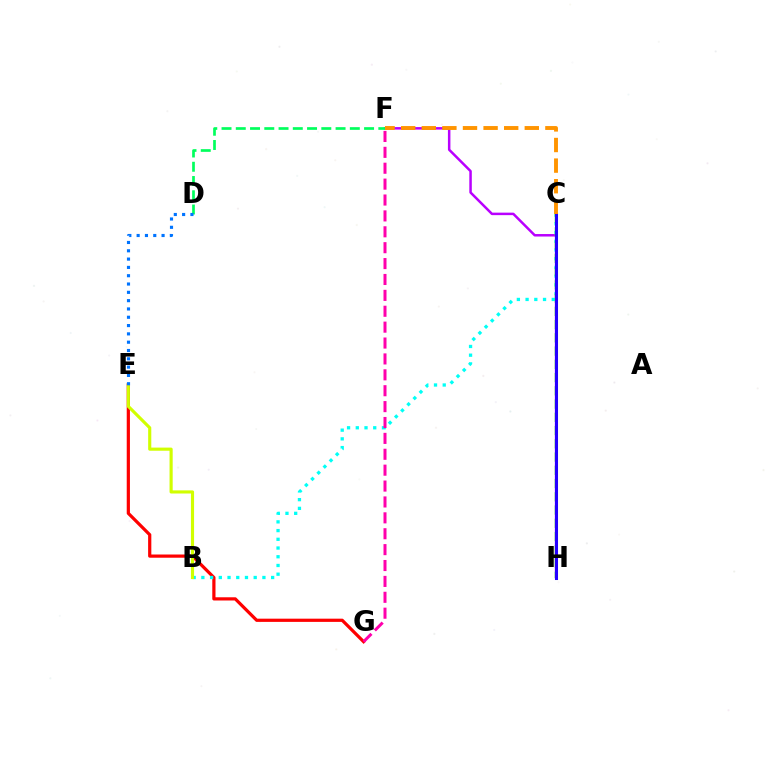{('E', 'G'): [{'color': '#ff0000', 'line_style': 'solid', 'thickness': 2.31}], ('F', 'H'): [{'color': '#b900ff', 'line_style': 'solid', 'thickness': 1.8}], ('B', 'C'): [{'color': '#00fff6', 'line_style': 'dotted', 'thickness': 2.37}], ('D', 'F'): [{'color': '#00ff5c', 'line_style': 'dashed', 'thickness': 1.94}], ('C', 'H'): [{'color': '#3dff00', 'line_style': 'dashed', 'thickness': 1.8}, {'color': '#2500ff', 'line_style': 'solid', 'thickness': 2.19}], ('B', 'E'): [{'color': '#d1ff00', 'line_style': 'solid', 'thickness': 2.26}], ('C', 'F'): [{'color': '#ff9400', 'line_style': 'dashed', 'thickness': 2.8}], ('F', 'G'): [{'color': '#ff00ac', 'line_style': 'dashed', 'thickness': 2.16}], ('D', 'E'): [{'color': '#0074ff', 'line_style': 'dotted', 'thickness': 2.26}]}